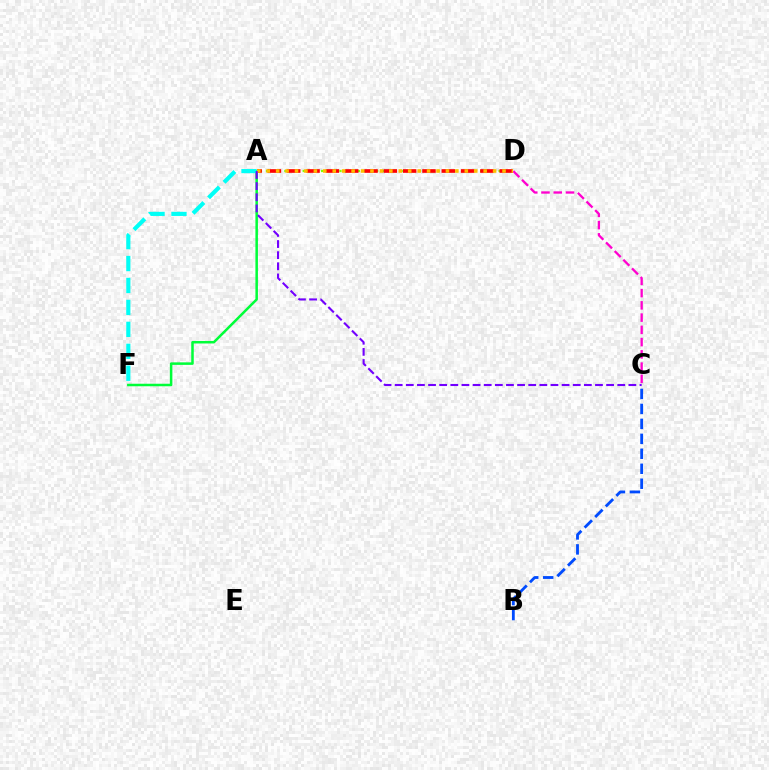{('A', 'D'): [{'color': '#84ff00', 'line_style': 'dotted', 'thickness': 1.66}, {'color': '#ff0000', 'line_style': 'dashed', 'thickness': 2.62}, {'color': '#ffbd00', 'line_style': 'dotted', 'thickness': 2.56}], ('C', 'D'): [{'color': '#ff00cf', 'line_style': 'dashed', 'thickness': 1.66}], ('A', 'F'): [{'color': '#00ff39', 'line_style': 'solid', 'thickness': 1.81}, {'color': '#00fff6', 'line_style': 'dashed', 'thickness': 2.98}], ('B', 'C'): [{'color': '#004bff', 'line_style': 'dashed', 'thickness': 2.03}], ('A', 'C'): [{'color': '#7200ff', 'line_style': 'dashed', 'thickness': 1.51}]}